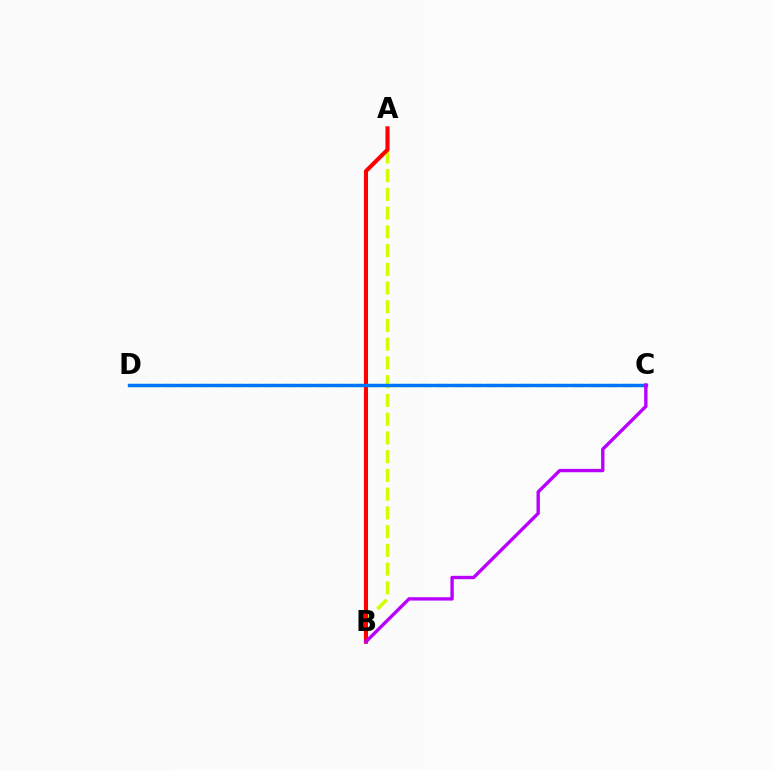{('C', 'D'): [{'color': '#00ff5c', 'line_style': 'dashed', 'thickness': 2.31}, {'color': '#0074ff', 'line_style': 'solid', 'thickness': 2.44}], ('A', 'B'): [{'color': '#d1ff00', 'line_style': 'dashed', 'thickness': 2.55}, {'color': '#ff0000', 'line_style': 'solid', 'thickness': 2.95}], ('B', 'C'): [{'color': '#b900ff', 'line_style': 'solid', 'thickness': 2.42}]}